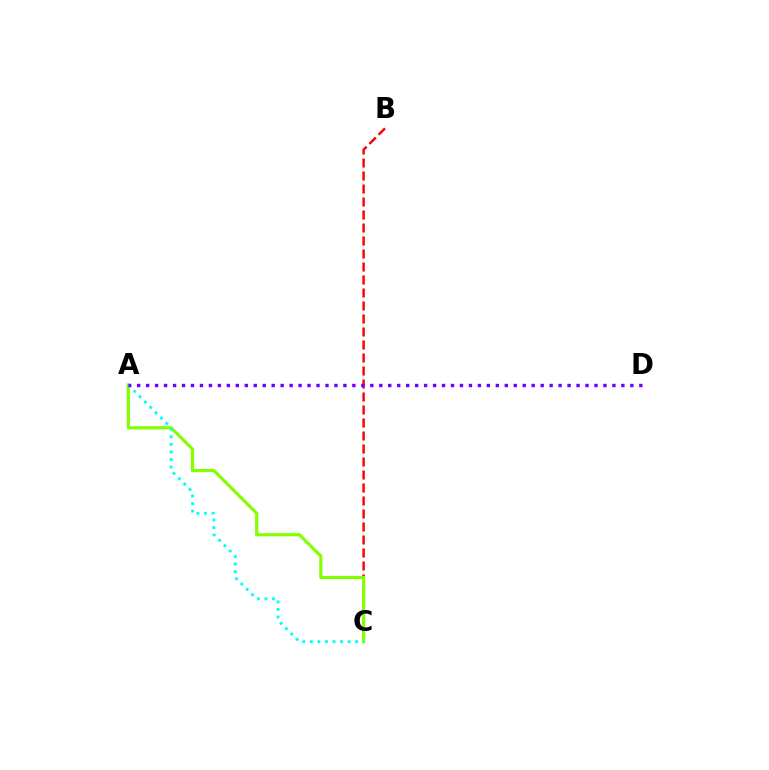{('B', 'C'): [{'color': '#ff0000', 'line_style': 'dashed', 'thickness': 1.77}], ('A', 'C'): [{'color': '#84ff00', 'line_style': 'solid', 'thickness': 2.3}, {'color': '#00fff6', 'line_style': 'dotted', 'thickness': 2.05}], ('A', 'D'): [{'color': '#7200ff', 'line_style': 'dotted', 'thickness': 2.44}]}